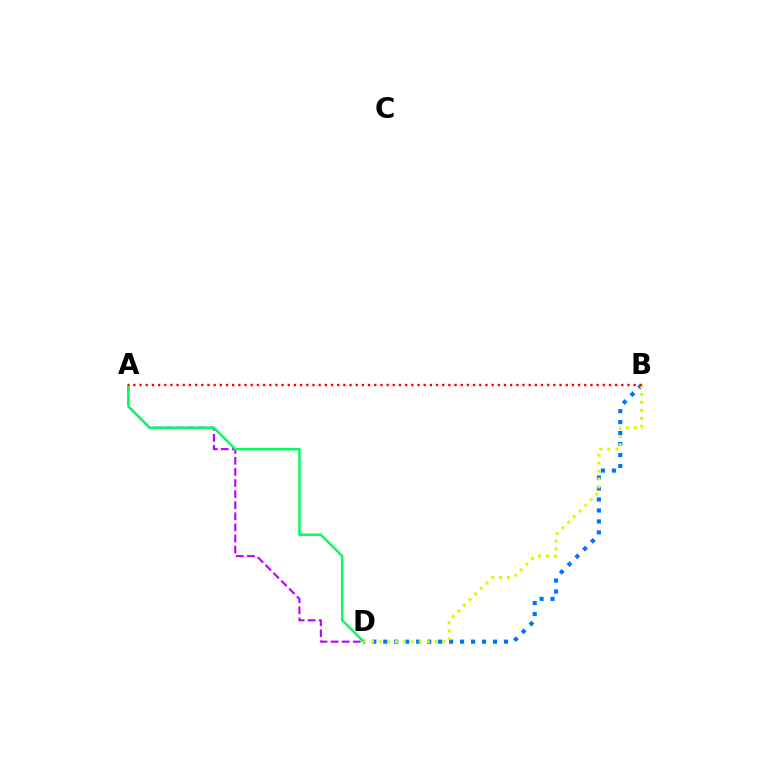{('A', 'D'): [{'color': '#b900ff', 'line_style': 'dashed', 'thickness': 1.51}, {'color': '#00ff5c', 'line_style': 'solid', 'thickness': 1.79}], ('B', 'D'): [{'color': '#0074ff', 'line_style': 'dotted', 'thickness': 2.98}, {'color': '#d1ff00', 'line_style': 'dotted', 'thickness': 2.16}], ('A', 'B'): [{'color': '#ff0000', 'line_style': 'dotted', 'thickness': 1.68}]}